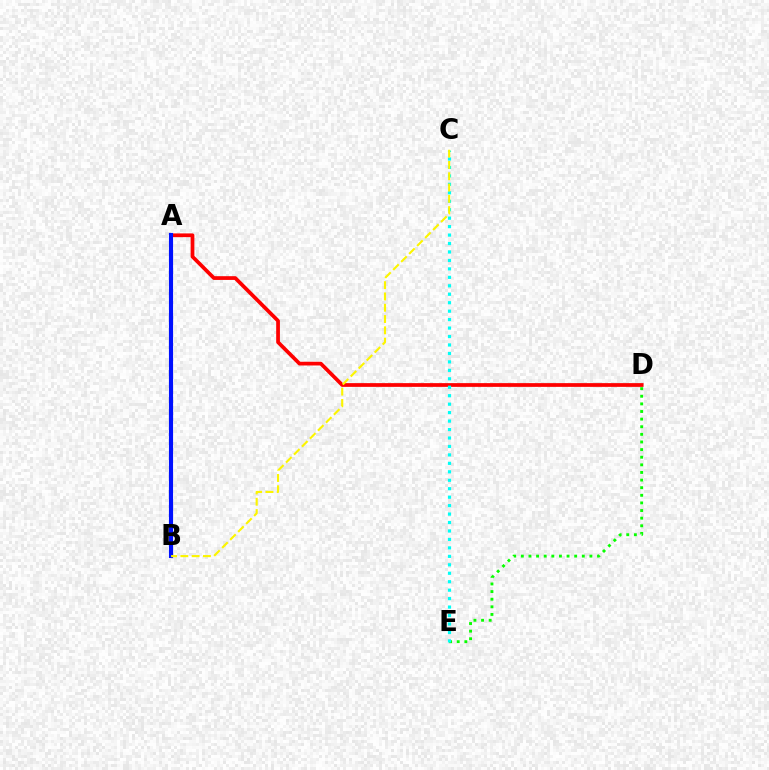{('D', 'E'): [{'color': '#08ff00', 'line_style': 'dotted', 'thickness': 2.07}], ('A', 'D'): [{'color': '#ff0000', 'line_style': 'solid', 'thickness': 2.69}], ('A', 'B'): [{'color': '#ee00ff', 'line_style': 'solid', 'thickness': 1.65}, {'color': '#0010ff', 'line_style': 'solid', 'thickness': 2.97}], ('C', 'E'): [{'color': '#00fff6', 'line_style': 'dotted', 'thickness': 2.3}], ('B', 'C'): [{'color': '#fcf500', 'line_style': 'dashed', 'thickness': 1.53}]}